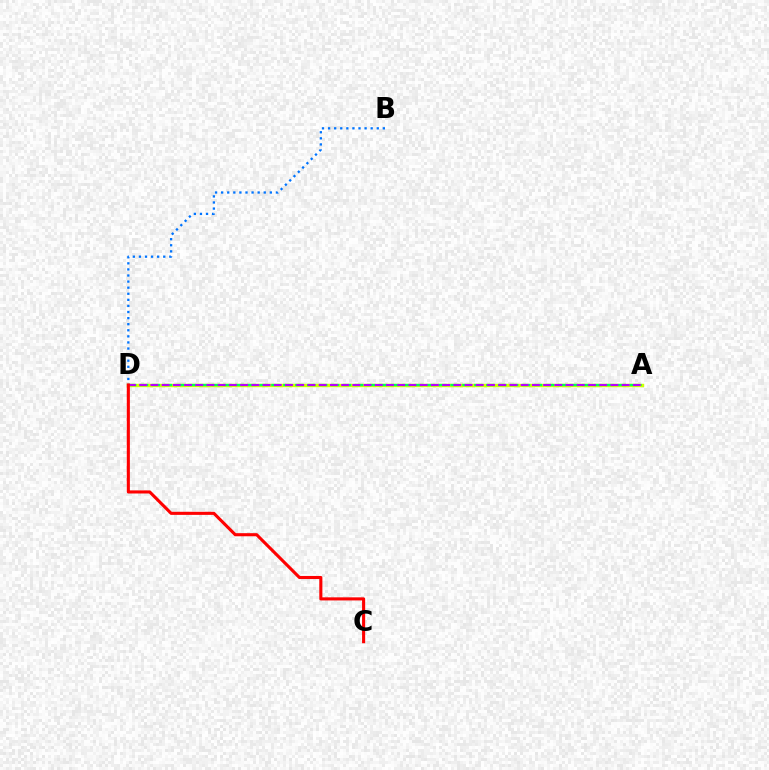{('A', 'D'): [{'color': '#d1ff00', 'line_style': 'solid', 'thickness': 2.46}, {'color': '#00ff5c', 'line_style': 'dashed', 'thickness': 1.62}, {'color': '#b900ff', 'line_style': 'dashed', 'thickness': 1.52}], ('B', 'D'): [{'color': '#0074ff', 'line_style': 'dotted', 'thickness': 1.65}], ('C', 'D'): [{'color': '#ff0000', 'line_style': 'solid', 'thickness': 2.23}]}